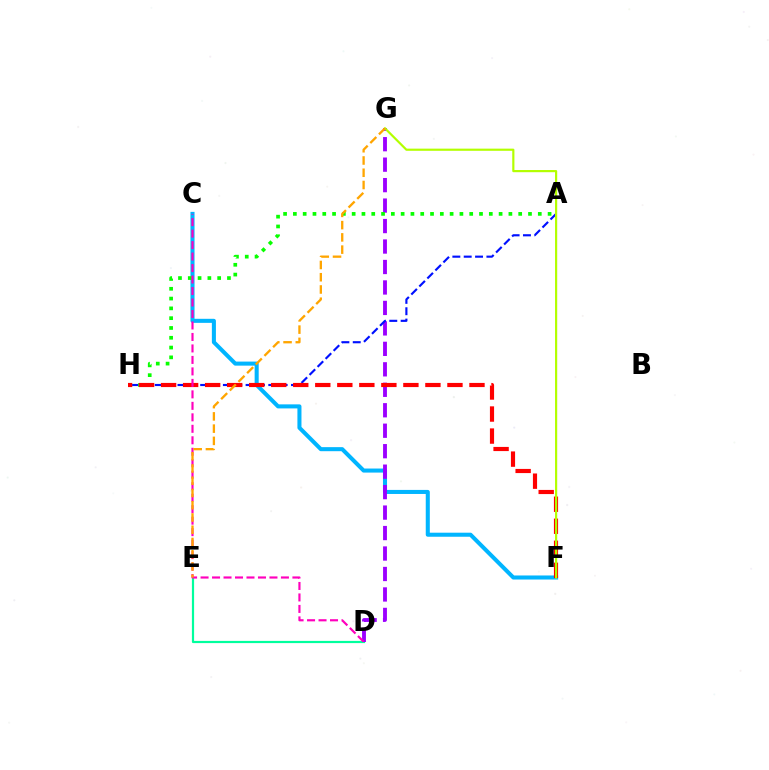{('C', 'F'): [{'color': '#00b5ff', 'line_style': 'solid', 'thickness': 2.92}], ('D', 'E'): [{'color': '#00ff9d', 'line_style': 'solid', 'thickness': 1.59}], ('D', 'G'): [{'color': '#9b00ff', 'line_style': 'dashed', 'thickness': 2.78}], ('A', 'H'): [{'color': '#0010ff', 'line_style': 'dashed', 'thickness': 1.54}, {'color': '#08ff00', 'line_style': 'dotted', 'thickness': 2.66}], ('F', 'H'): [{'color': '#ff0000', 'line_style': 'dashed', 'thickness': 2.99}], ('C', 'D'): [{'color': '#ff00bd', 'line_style': 'dashed', 'thickness': 1.56}], ('F', 'G'): [{'color': '#b3ff00', 'line_style': 'solid', 'thickness': 1.56}], ('E', 'G'): [{'color': '#ffa500', 'line_style': 'dashed', 'thickness': 1.66}]}